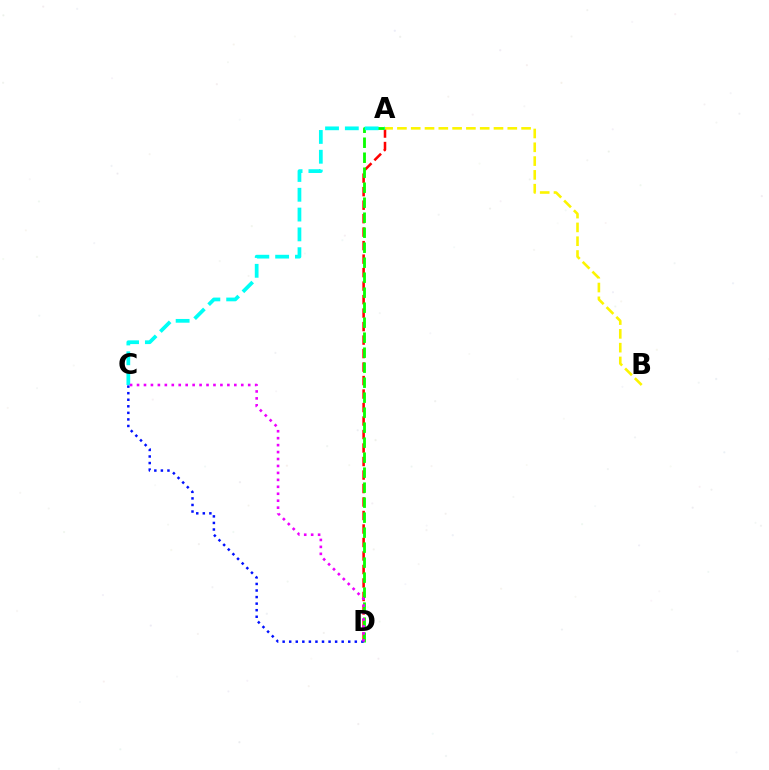{('A', 'D'): [{'color': '#ff0000', 'line_style': 'dashed', 'thickness': 1.83}, {'color': '#08ff00', 'line_style': 'dashed', 'thickness': 2.04}], ('A', 'B'): [{'color': '#fcf500', 'line_style': 'dashed', 'thickness': 1.87}], ('A', 'C'): [{'color': '#00fff6', 'line_style': 'dashed', 'thickness': 2.69}], ('C', 'D'): [{'color': '#0010ff', 'line_style': 'dotted', 'thickness': 1.78}, {'color': '#ee00ff', 'line_style': 'dotted', 'thickness': 1.89}]}